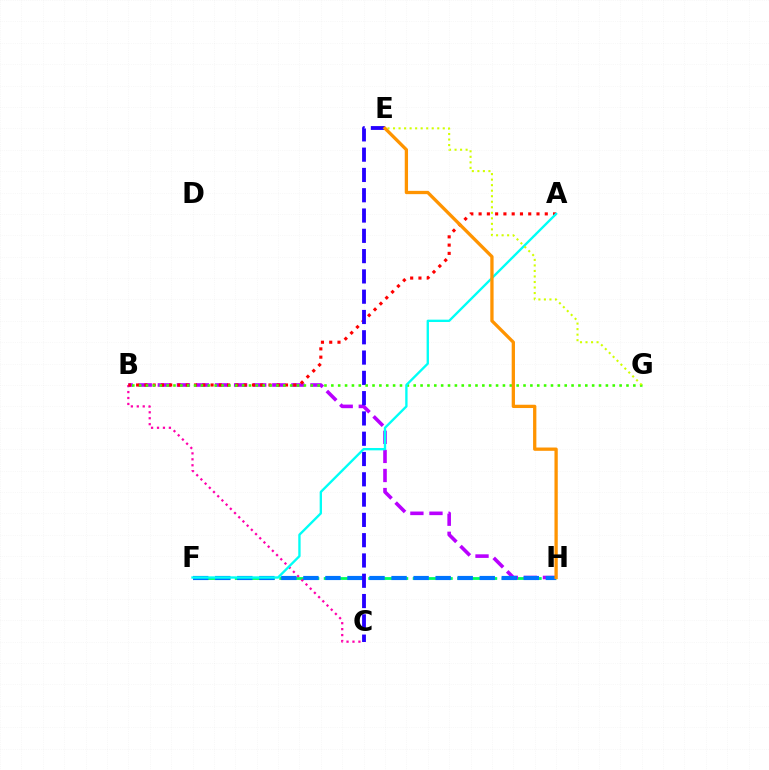{('F', 'H'): [{'color': '#00ff5c', 'line_style': 'dashed', 'thickness': 2.01}, {'color': '#0074ff', 'line_style': 'dashed', 'thickness': 2.99}], ('B', 'C'): [{'color': '#ff00ac', 'line_style': 'dotted', 'thickness': 1.62}], ('B', 'H'): [{'color': '#b900ff', 'line_style': 'dashed', 'thickness': 2.59}], ('A', 'B'): [{'color': '#ff0000', 'line_style': 'dotted', 'thickness': 2.25}], ('C', 'E'): [{'color': '#2500ff', 'line_style': 'dashed', 'thickness': 2.76}], ('B', 'G'): [{'color': '#3dff00', 'line_style': 'dotted', 'thickness': 1.86}], ('A', 'F'): [{'color': '#00fff6', 'line_style': 'solid', 'thickness': 1.69}], ('E', 'G'): [{'color': '#d1ff00', 'line_style': 'dotted', 'thickness': 1.5}], ('E', 'H'): [{'color': '#ff9400', 'line_style': 'solid', 'thickness': 2.37}]}